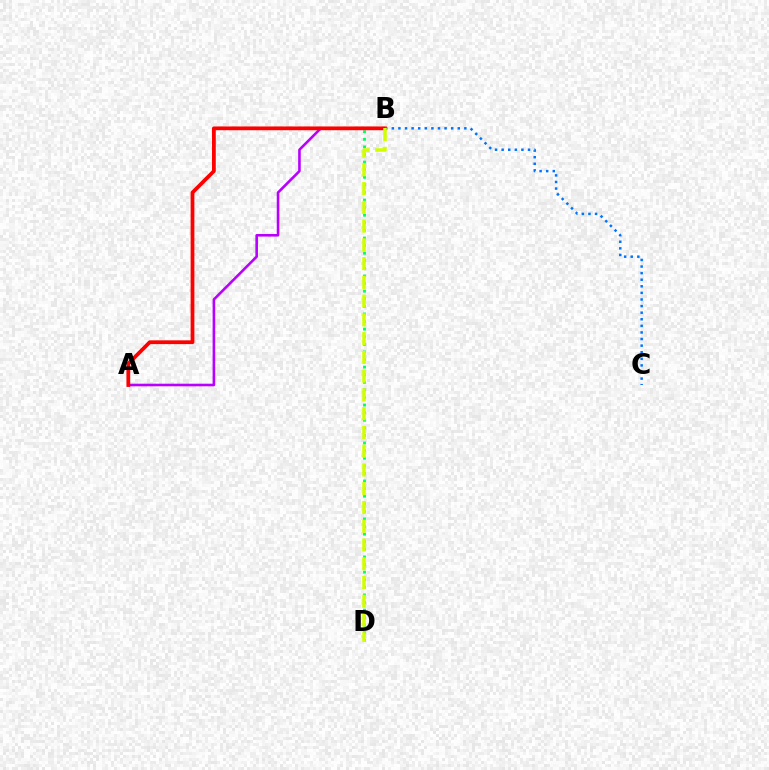{('A', 'B'): [{'color': '#b900ff', 'line_style': 'solid', 'thickness': 1.87}, {'color': '#ff0000', 'line_style': 'solid', 'thickness': 2.71}], ('B', 'D'): [{'color': '#00ff5c', 'line_style': 'dotted', 'thickness': 2.06}, {'color': '#d1ff00', 'line_style': 'dashed', 'thickness': 2.55}], ('B', 'C'): [{'color': '#0074ff', 'line_style': 'dotted', 'thickness': 1.79}]}